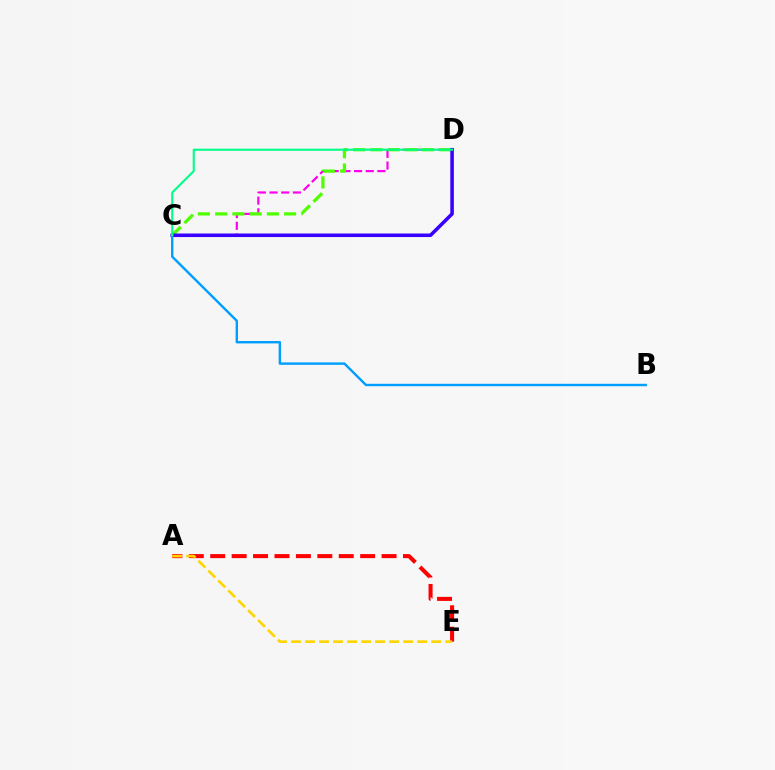{('A', 'E'): [{'color': '#ff0000', 'line_style': 'dashed', 'thickness': 2.91}, {'color': '#ffd500', 'line_style': 'dashed', 'thickness': 1.9}], ('C', 'D'): [{'color': '#ff00ed', 'line_style': 'dashed', 'thickness': 1.59}, {'color': '#4fff00', 'line_style': 'dashed', 'thickness': 2.34}, {'color': '#3700ff', 'line_style': 'solid', 'thickness': 2.55}, {'color': '#00ff86', 'line_style': 'solid', 'thickness': 1.51}], ('B', 'C'): [{'color': '#009eff', 'line_style': 'solid', 'thickness': 1.73}]}